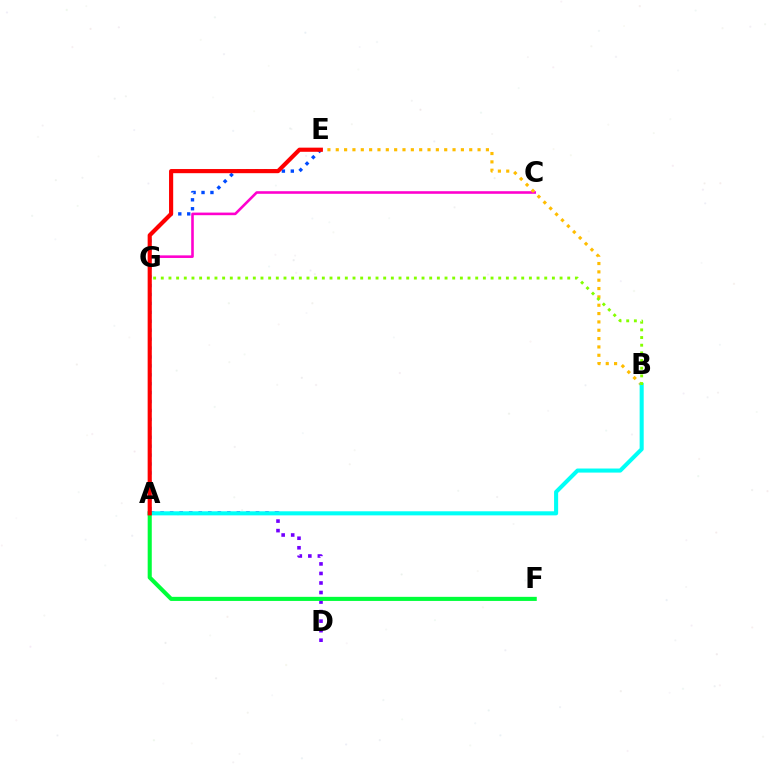{('C', 'G'): [{'color': '#ff00cf', 'line_style': 'solid', 'thickness': 1.87}], ('A', 'E'): [{'color': '#004bff', 'line_style': 'dotted', 'thickness': 2.42}, {'color': '#ff0000', 'line_style': 'solid', 'thickness': 2.99}], ('B', 'E'): [{'color': '#ffbd00', 'line_style': 'dotted', 'thickness': 2.27}], ('A', 'D'): [{'color': '#7200ff', 'line_style': 'dotted', 'thickness': 2.59}], ('A', 'B'): [{'color': '#00fff6', 'line_style': 'solid', 'thickness': 2.93}], ('A', 'F'): [{'color': '#00ff39', 'line_style': 'solid', 'thickness': 2.94}], ('B', 'G'): [{'color': '#84ff00', 'line_style': 'dotted', 'thickness': 2.08}]}